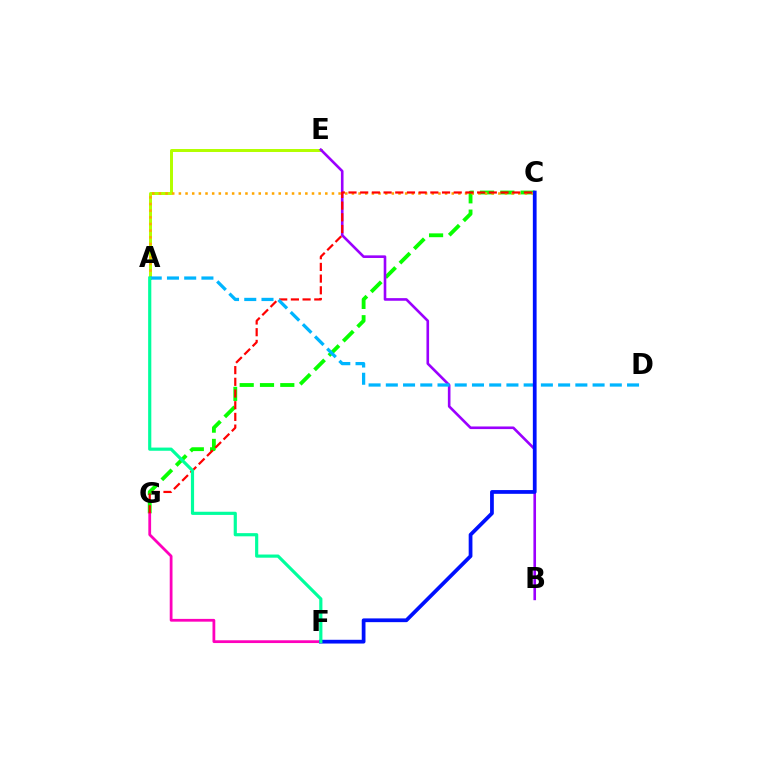{('C', 'G'): [{'color': '#08ff00', 'line_style': 'dashed', 'thickness': 2.76}, {'color': '#ff0000', 'line_style': 'dashed', 'thickness': 1.59}], ('A', 'E'): [{'color': '#b3ff00', 'line_style': 'solid', 'thickness': 2.15}], ('B', 'E'): [{'color': '#9b00ff', 'line_style': 'solid', 'thickness': 1.88}], ('A', 'C'): [{'color': '#ffa500', 'line_style': 'dotted', 'thickness': 1.81}], ('F', 'G'): [{'color': '#ff00bd', 'line_style': 'solid', 'thickness': 2.0}], ('A', 'D'): [{'color': '#00b5ff', 'line_style': 'dashed', 'thickness': 2.34}], ('C', 'F'): [{'color': '#0010ff', 'line_style': 'solid', 'thickness': 2.7}], ('A', 'F'): [{'color': '#00ff9d', 'line_style': 'solid', 'thickness': 2.28}]}